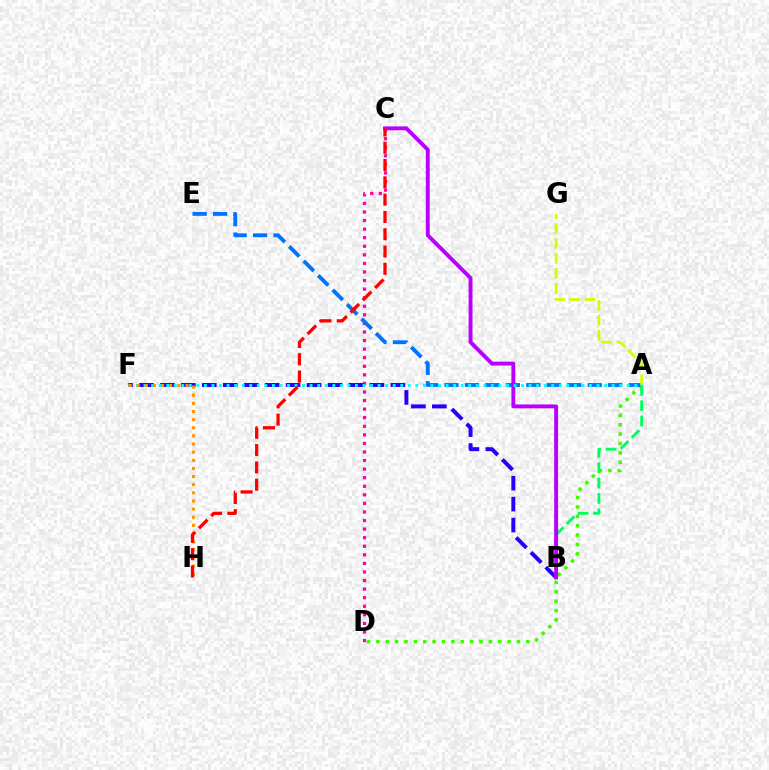{('C', 'D'): [{'color': '#ff00ac', 'line_style': 'dotted', 'thickness': 2.33}], ('A', 'D'): [{'color': '#3dff00', 'line_style': 'dotted', 'thickness': 2.55}], ('A', 'E'): [{'color': '#0074ff', 'line_style': 'dashed', 'thickness': 2.78}], ('B', 'F'): [{'color': '#2500ff', 'line_style': 'dashed', 'thickness': 2.85}], ('A', 'B'): [{'color': '#00ff5c', 'line_style': 'dashed', 'thickness': 2.09}], ('A', 'G'): [{'color': '#d1ff00', 'line_style': 'dashed', 'thickness': 2.03}], ('B', 'C'): [{'color': '#b900ff', 'line_style': 'solid', 'thickness': 2.81}], ('A', 'F'): [{'color': '#00fff6', 'line_style': 'dotted', 'thickness': 2.05}], ('F', 'H'): [{'color': '#ff9400', 'line_style': 'dotted', 'thickness': 2.21}], ('C', 'H'): [{'color': '#ff0000', 'line_style': 'dashed', 'thickness': 2.35}]}